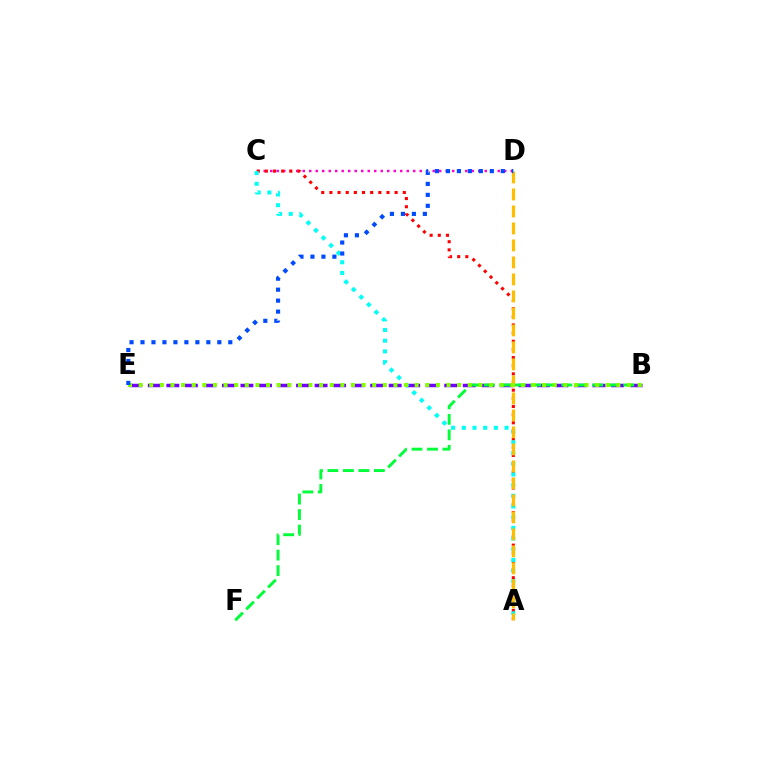{('C', 'D'): [{'color': '#ff00cf', 'line_style': 'dotted', 'thickness': 1.77}], ('B', 'E'): [{'color': '#7200ff', 'line_style': 'dashed', 'thickness': 2.52}, {'color': '#84ff00', 'line_style': 'dotted', 'thickness': 2.88}], ('A', 'C'): [{'color': '#ff0000', 'line_style': 'dotted', 'thickness': 2.22}, {'color': '#00fff6', 'line_style': 'dotted', 'thickness': 2.9}], ('A', 'D'): [{'color': '#ffbd00', 'line_style': 'dashed', 'thickness': 2.31}], ('B', 'F'): [{'color': '#00ff39', 'line_style': 'dashed', 'thickness': 2.1}], ('D', 'E'): [{'color': '#004bff', 'line_style': 'dotted', 'thickness': 2.98}]}